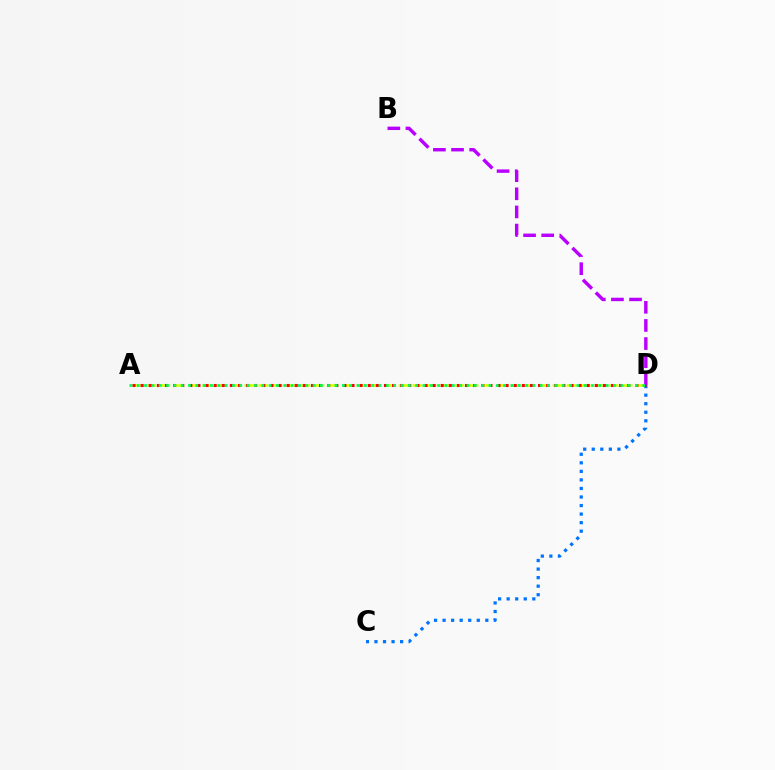{('A', 'D'): [{'color': '#d1ff00', 'line_style': 'dashed', 'thickness': 1.9}, {'color': '#ff0000', 'line_style': 'dotted', 'thickness': 2.2}, {'color': '#00ff5c', 'line_style': 'dotted', 'thickness': 1.99}], ('C', 'D'): [{'color': '#0074ff', 'line_style': 'dotted', 'thickness': 2.32}], ('B', 'D'): [{'color': '#b900ff', 'line_style': 'dashed', 'thickness': 2.46}]}